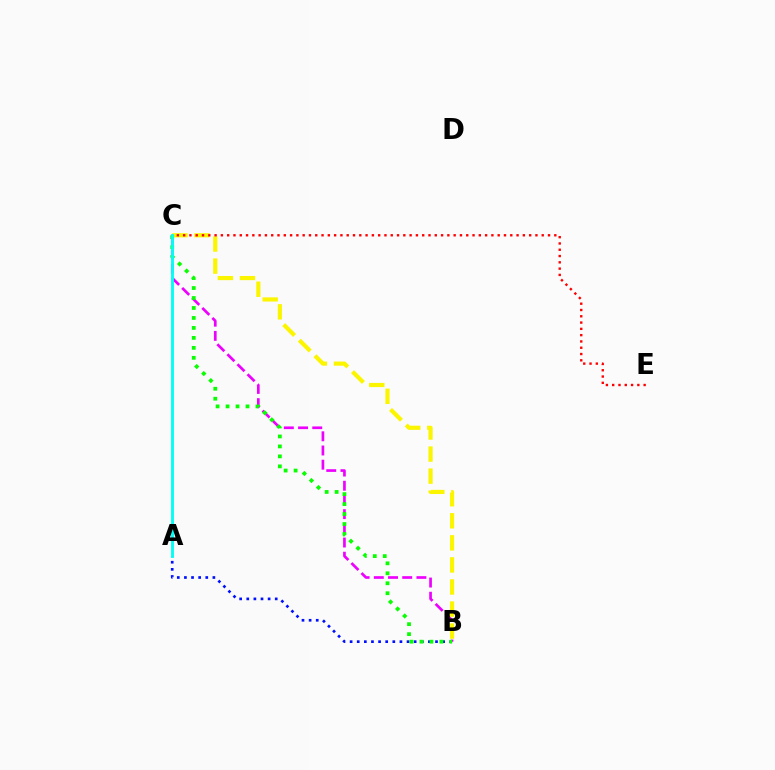{('B', 'C'): [{'color': '#ee00ff', 'line_style': 'dashed', 'thickness': 1.93}, {'color': '#fcf500', 'line_style': 'dashed', 'thickness': 3.0}, {'color': '#08ff00', 'line_style': 'dotted', 'thickness': 2.71}], ('A', 'B'): [{'color': '#0010ff', 'line_style': 'dotted', 'thickness': 1.93}], ('C', 'E'): [{'color': '#ff0000', 'line_style': 'dotted', 'thickness': 1.71}], ('A', 'C'): [{'color': '#00fff6', 'line_style': 'solid', 'thickness': 2.07}]}